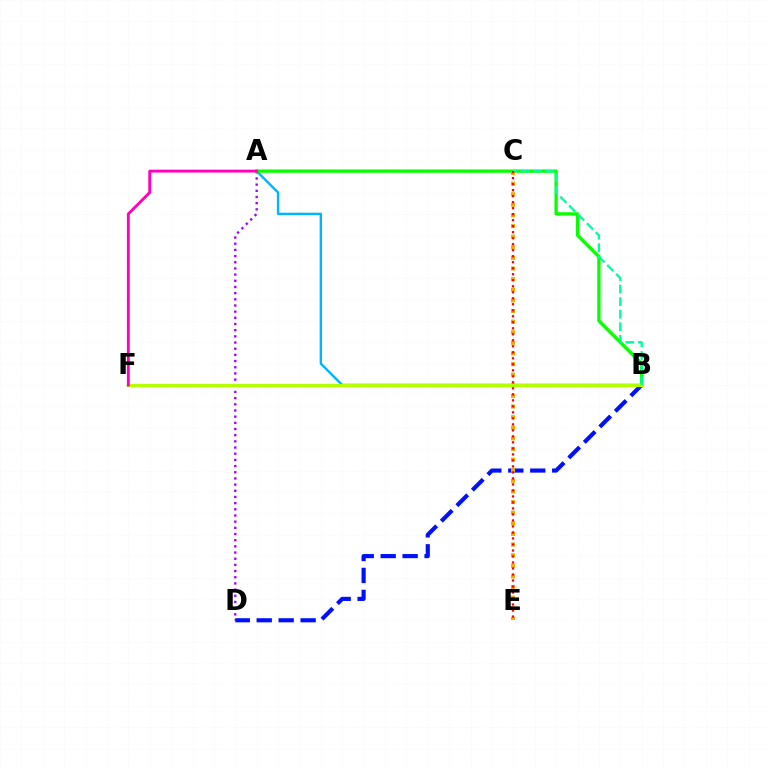{('A', 'B'): [{'color': '#00b5ff', 'line_style': 'solid', 'thickness': 1.72}, {'color': '#08ff00', 'line_style': 'solid', 'thickness': 2.38}], ('A', 'D'): [{'color': '#9b00ff', 'line_style': 'dotted', 'thickness': 1.68}], ('B', 'D'): [{'color': '#0010ff', 'line_style': 'dashed', 'thickness': 2.98}], ('C', 'E'): [{'color': '#ffa500', 'line_style': 'dotted', 'thickness': 2.88}, {'color': '#ff0000', 'line_style': 'dotted', 'thickness': 1.63}], ('B', 'F'): [{'color': '#b3ff00', 'line_style': 'solid', 'thickness': 2.42}], ('A', 'F'): [{'color': '#ff00bd', 'line_style': 'solid', 'thickness': 2.06}], ('B', 'C'): [{'color': '#00ff9d', 'line_style': 'dashed', 'thickness': 1.7}]}